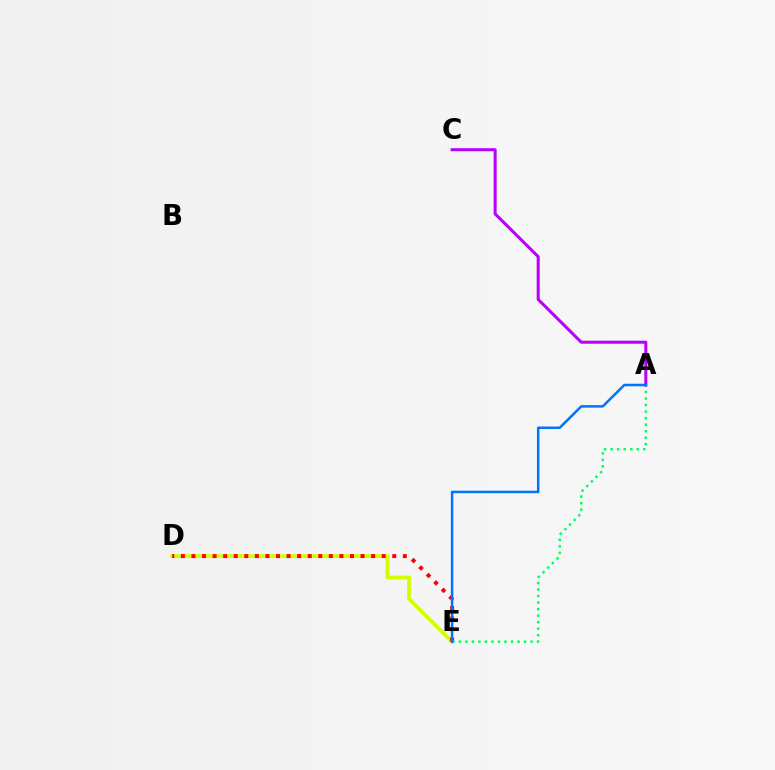{('D', 'E'): [{'color': '#d1ff00', 'line_style': 'solid', 'thickness': 2.75}, {'color': '#ff0000', 'line_style': 'dotted', 'thickness': 2.87}], ('A', 'E'): [{'color': '#00ff5c', 'line_style': 'dotted', 'thickness': 1.77}, {'color': '#0074ff', 'line_style': 'solid', 'thickness': 1.8}], ('A', 'C'): [{'color': '#b900ff', 'line_style': 'solid', 'thickness': 2.18}]}